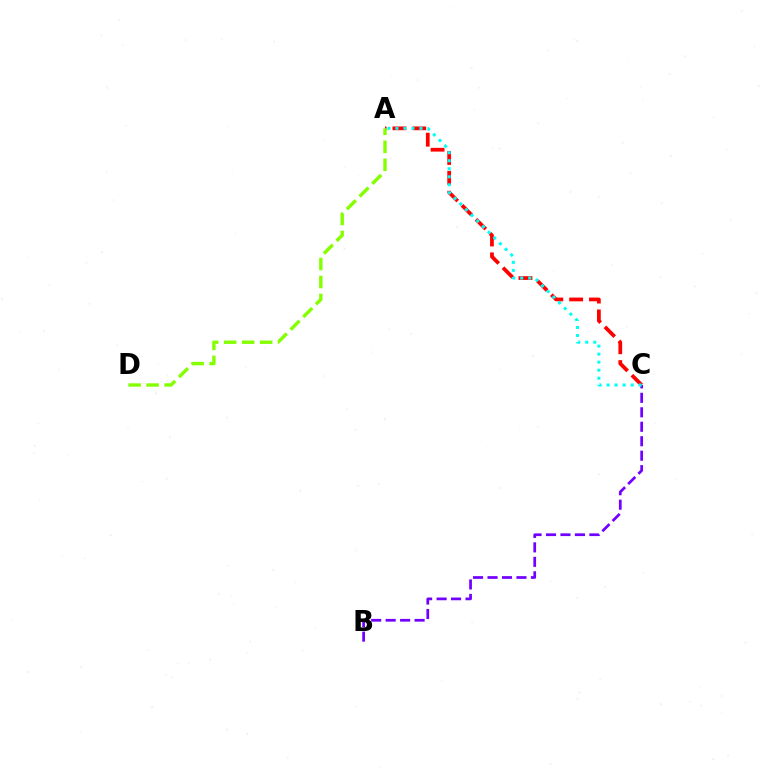{('B', 'C'): [{'color': '#7200ff', 'line_style': 'dashed', 'thickness': 1.96}], ('A', 'C'): [{'color': '#ff0000', 'line_style': 'dashed', 'thickness': 2.7}, {'color': '#00fff6', 'line_style': 'dotted', 'thickness': 2.18}], ('A', 'D'): [{'color': '#84ff00', 'line_style': 'dashed', 'thickness': 2.44}]}